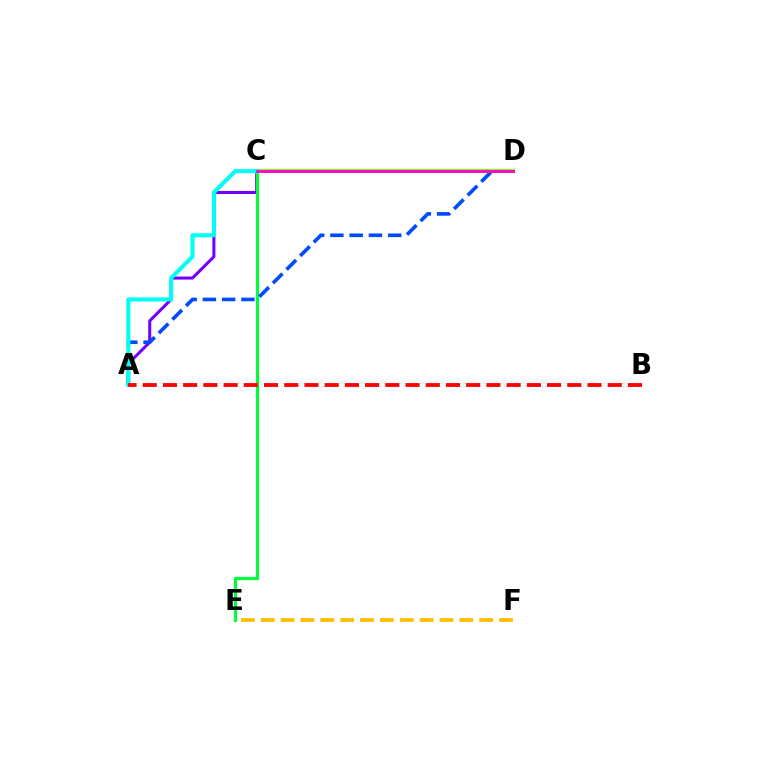{('A', 'C'): [{'color': '#7200ff', 'line_style': 'solid', 'thickness': 2.2}, {'color': '#00fff6', 'line_style': 'solid', 'thickness': 2.94}], ('E', 'F'): [{'color': '#ffbd00', 'line_style': 'dashed', 'thickness': 2.7}], ('C', 'E'): [{'color': '#00ff39', 'line_style': 'solid', 'thickness': 2.3}], ('A', 'D'): [{'color': '#004bff', 'line_style': 'dashed', 'thickness': 2.62}], ('C', 'D'): [{'color': '#84ff00', 'line_style': 'solid', 'thickness': 2.94}, {'color': '#ff00cf', 'line_style': 'solid', 'thickness': 2.03}], ('A', 'B'): [{'color': '#ff0000', 'line_style': 'dashed', 'thickness': 2.75}]}